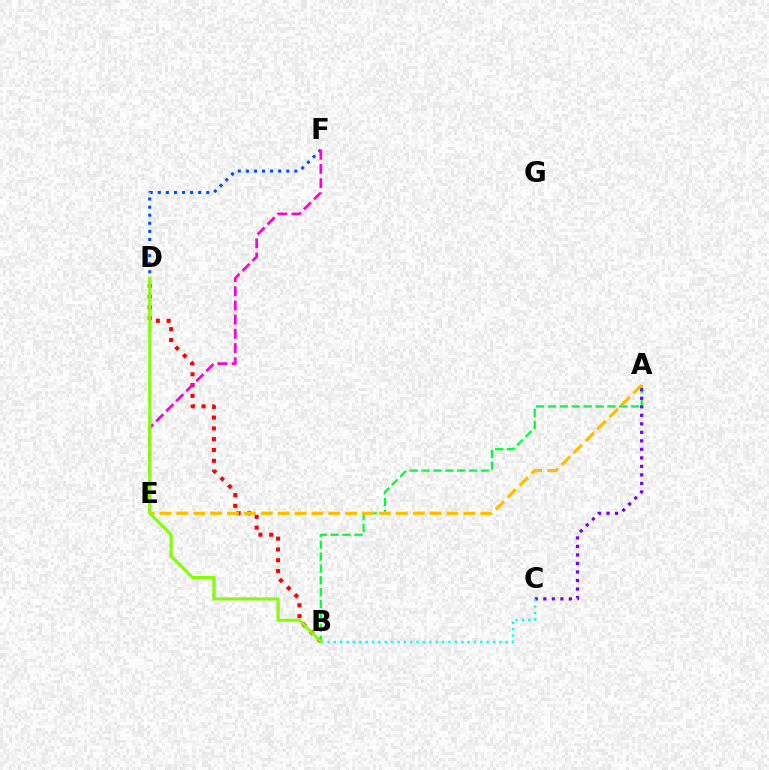{('B', 'D'): [{'color': '#ff0000', 'line_style': 'dotted', 'thickness': 2.93}, {'color': '#84ff00', 'line_style': 'solid', 'thickness': 2.23}], ('A', 'B'): [{'color': '#00ff39', 'line_style': 'dashed', 'thickness': 1.61}], ('D', 'F'): [{'color': '#004bff', 'line_style': 'dotted', 'thickness': 2.19}], ('A', 'C'): [{'color': '#7200ff', 'line_style': 'dotted', 'thickness': 2.31}], ('E', 'F'): [{'color': '#ff00cf', 'line_style': 'dashed', 'thickness': 1.93}], ('A', 'E'): [{'color': '#ffbd00', 'line_style': 'dashed', 'thickness': 2.29}], ('B', 'C'): [{'color': '#00fff6', 'line_style': 'dotted', 'thickness': 1.73}]}